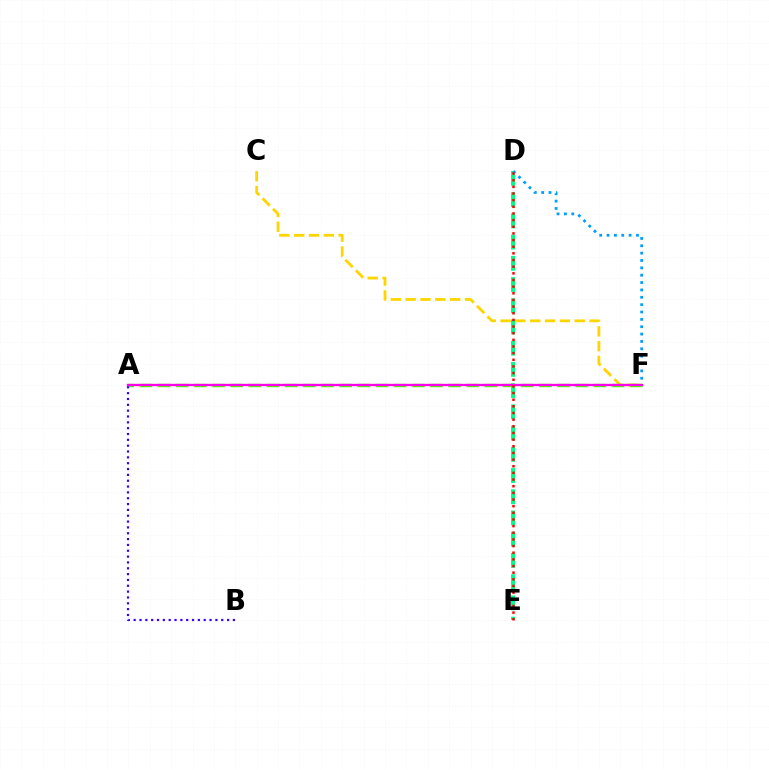{('C', 'F'): [{'color': '#ffd500', 'line_style': 'dashed', 'thickness': 2.01}], ('A', 'F'): [{'color': '#4fff00', 'line_style': 'dashed', 'thickness': 2.47}, {'color': '#ff00ed', 'line_style': 'solid', 'thickness': 1.68}], ('D', 'E'): [{'color': '#00ff86', 'line_style': 'dashed', 'thickness': 2.88}, {'color': '#ff0000', 'line_style': 'dotted', 'thickness': 1.81}], ('D', 'F'): [{'color': '#009eff', 'line_style': 'dotted', 'thickness': 2.0}], ('A', 'B'): [{'color': '#3700ff', 'line_style': 'dotted', 'thickness': 1.59}]}